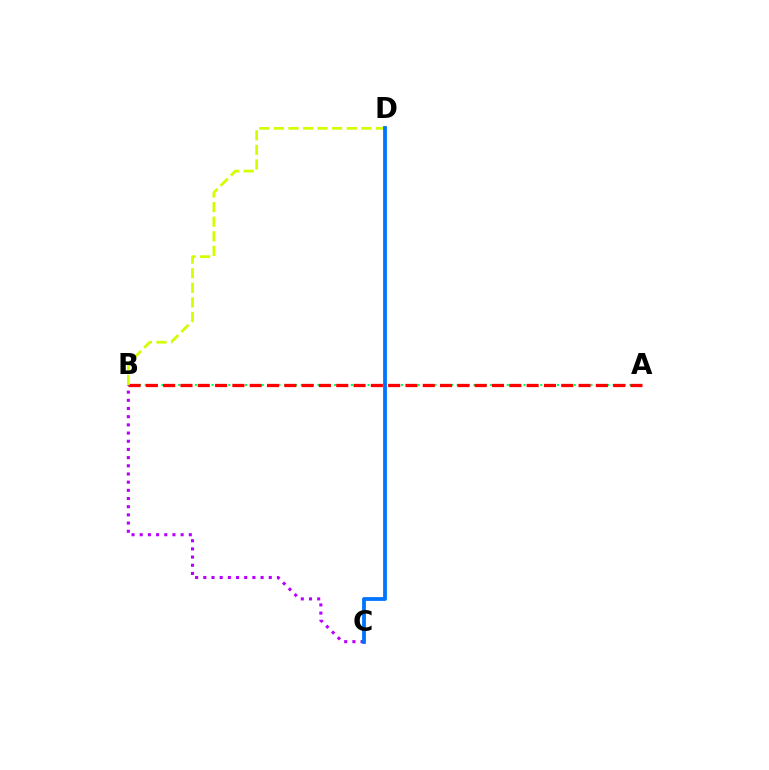{('A', 'B'): [{'color': '#00ff5c', 'line_style': 'dotted', 'thickness': 1.51}, {'color': '#ff0000', 'line_style': 'dashed', 'thickness': 2.35}], ('B', 'C'): [{'color': '#b900ff', 'line_style': 'dotted', 'thickness': 2.22}], ('B', 'D'): [{'color': '#d1ff00', 'line_style': 'dashed', 'thickness': 1.98}], ('C', 'D'): [{'color': '#0074ff', 'line_style': 'solid', 'thickness': 2.73}]}